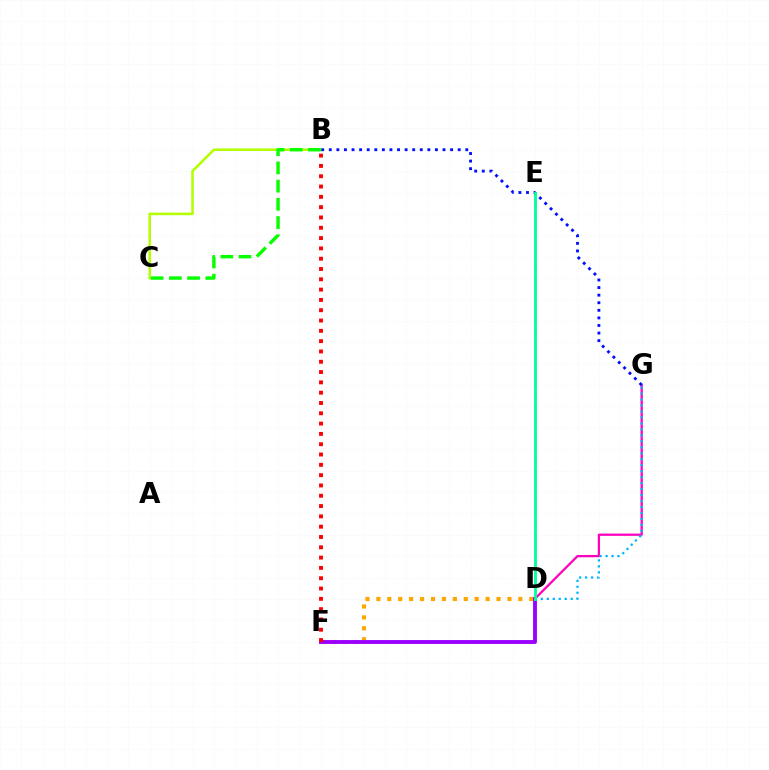{('D', 'G'): [{'color': '#ff00bd', 'line_style': 'solid', 'thickness': 1.63}, {'color': '#00b5ff', 'line_style': 'dotted', 'thickness': 1.62}], ('B', 'C'): [{'color': '#b3ff00', 'line_style': 'solid', 'thickness': 1.84}, {'color': '#08ff00', 'line_style': 'dashed', 'thickness': 2.47}], ('D', 'F'): [{'color': '#ffa500', 'line_style': 'dotted', 'thickness': 2.97}, {'color': '#9b00ff', 'line_style': 'solid', 'thickness': 2.79}], ('B', 'F'): [{'color': '#ff0000', 'line_style': 'dotted', 'thickness': 2.8}], ('B', 'G'): [{'color': '#0010ff', 'line_style': 'dotted', 'thickness': 2.06}], ('D', 'E'): [{'color': '#00ff9d', 'line_style': 'solid', 'thickness': 2.05}]}